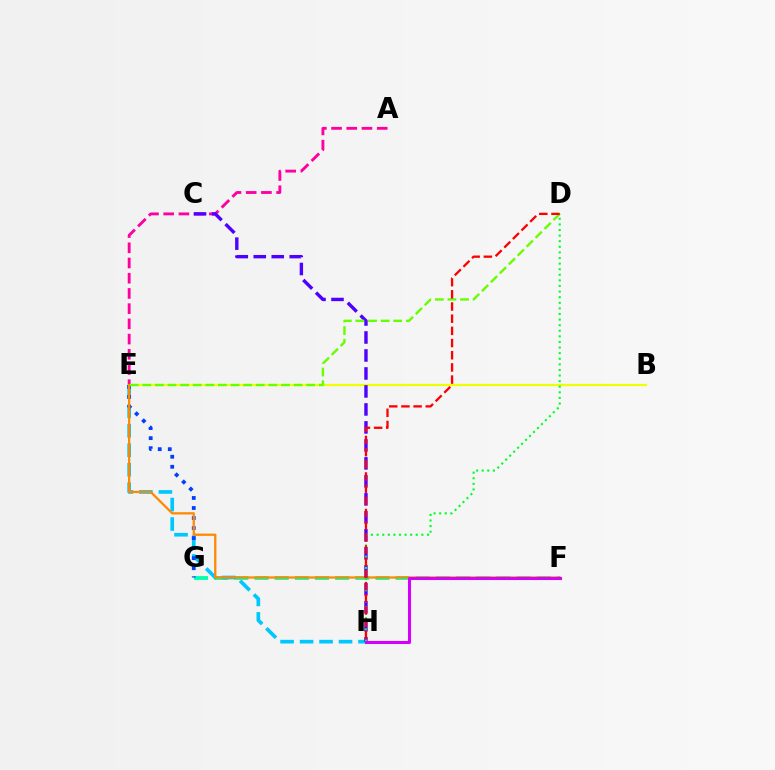{('F', 'G'): [{'color': '#00ffaf', 'line_style': 'dashed', 'thickness': 2.74}], ('B', 'E'): [{'color': '#eeff00', 'line_style': 'solid', 'thickness': 1.57}], ('E', 'H'): [{'color': '#00c7ff', 'line_style': 'dashed', 'thickness': 2.65}], ('E', 'G'): [{'color': '#003fff', 'line_style': 'dotted', 'thickness': 2.73}], ('A', 'E'): [{'color': '#ff00a0', 'line_style': 'dashed', 'thickness': 2.07}], ('E', 'F'): [{'color': '#ff8800', 'line_style': 'solid', 'thickness': 1.63}], ('C', 'H'): [{'color': '#4f00ff', 'line_style': 'dashed', 'thickness': 2.44}], ('D', 'H'): [{'color': '#00ff27', 'line_style': 'dotted', 'thickness': 1.52}, {'color': '#ff0000', 'line_style': 'dashed', 'thickness': 1.65}], ('F', 'H'): [{'color': '#d600ff', 'line_style': 'solid', 'thickness': 2.19}], ('D', 'E'): [{'color': '#66ff00', 'line_style': 'dashed', 'thickness': 1.71}]}